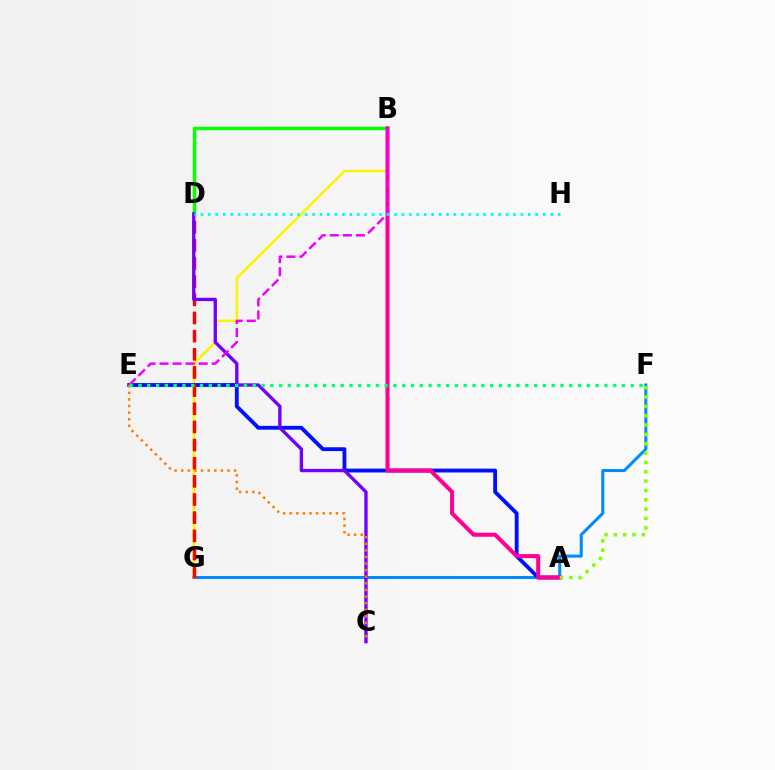{('B', 'D'): [{'color': '#08ff00', 'line_style': 'solid', 'thickness': 2.51}], ('F', 'G'): [{'color': '#008cff', 'line_style': 'solid', 'thickness': 2.19}], ('B', 'G'): [{'color': '#fcf500', 'line_style': 'solid', 'thickness': 1.82}], ('A', 'E'): [{'color': '#0010ff', 'line_style': 'solid', 'thickness': 2.76}], ('A', 'B'): [{'color': '#ff0094', 'line_style': 'solid', 'thickness': 2.92}], ('D', 'G'): [{'color': '#ff0000', 'line_style': 'dashed', 'thickness': 2.47}], ('A', 'F'): [{'color': '#84ff00', 'line_style': 'dotted', 'thickness': 2.54}], ('C', 'D'): [{'color': '#7200ff', 'line_style': 'solid', 'thickness': 2.4}], ('B', 'E'): [{'color': '#ee00ff', 'line_style': 'dashed', 'thickness': 1.77}], ('C', 'E'): [{'color': '#ff7c00', 'line_style': 'dotted', 'thickness': 1.79}], ('E', 'F'): [{'color': '#00ff74', 'line_style': 'dotted', 'thickness': 2.39}], ('D', 'H'): [{'color': '#00fff6', 'line_style': 'dotted', 'thickness': 2.02}]}